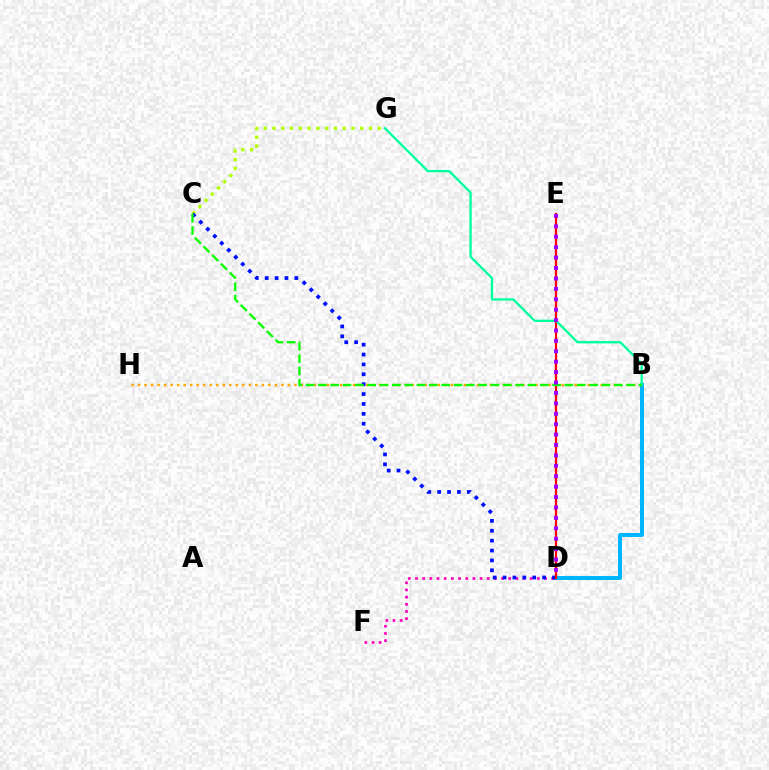{('C', 'G'): [{'color': '#b3ff00', 'line_style': 'dotted', 'thickness': 2.38}], ('D', 'F'): [{'color': '#ff00bd', 'line_style': 'dotted', 'thickness': 1.95}], ('B', 'D'): [{'color': '#00b5ff', 'line_style': 'solid', 'thickness': 2.87}], ('B', 'H'): [{'color': '#ffa500', 'line_style': 'dotted', 'thickness': 1.77}], ('C', 'D'): [{'color': '#0010ff', 'line_style': 'dotted', 'thickness': 2.69}], ('D', 'E'): [{'color': '#ff0000', 'line_style': 'solid', 'thickness': 1.61}, {'color': '#9b00ff', 'line_style': 'dotted', 'thickness': 2.83}], ('B', 'G'): [{'color': '#00ff9d', 'line_style': 'solid', 'thickness': 1.67}], ('B', 'C'): [{'color': '#08ff00', 'line_style': 'dashed', 'thickness': 1.67}]}